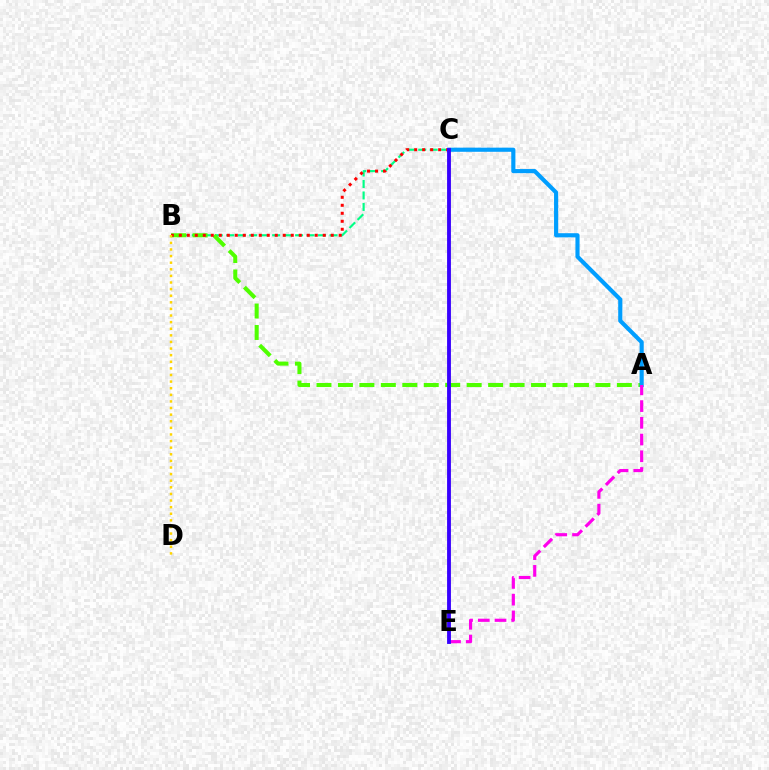{('B', 'C'): [{'color': '#00ff86', 'line_style': 'dashed', 'thickness': 1.56}, {'color': '#ff0000', 'line_style': 'dotted', 'thickness': 2.17}], ('A', 'B'): [{'color': '#4fff00', 'line_style': 'dashed', 'thickness': 2.92}], ('A', 'C'): [{'color': '#009eff', 'line_style': 'solid', 'thickness': 2.98}], ('B', 'D'): [{'color': '#ffd500', 'line_style': 'dotted', 'thickness': 1.8}], ('A', 'E'): [{'color': '#ff00ed', 'line_style': 'dashed', 'thickness': 2.27}], ('C', 'E'): [{'color': '#3700ff', 'line_style': 'solid', 'thickness': 2.77}]}